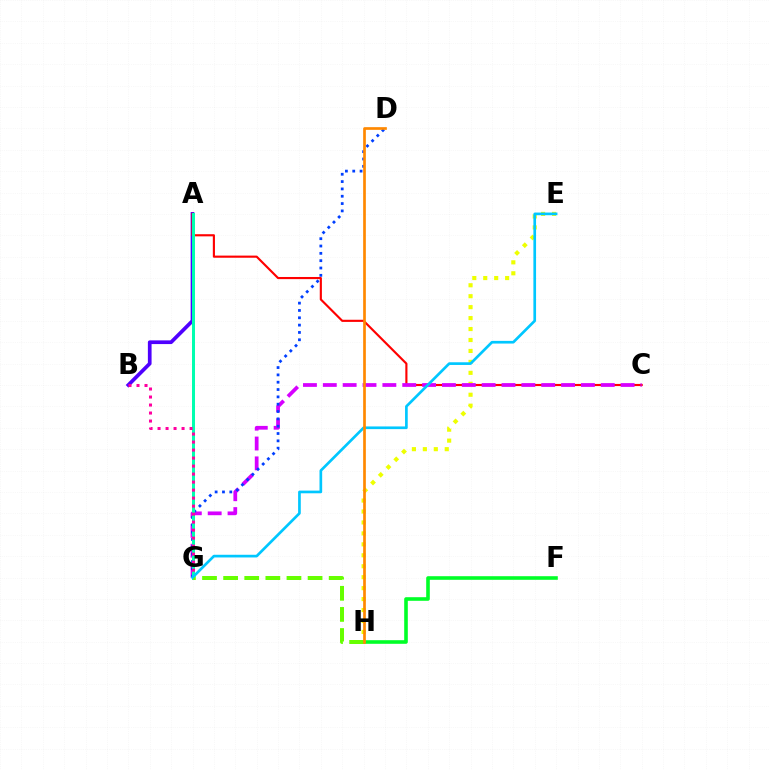{('F', 'H'): [{'color': '#00ff27', 'line_style': 'solid', 'thickness': 2.6}], ('E', 'H'): [{'color': '#eeff00', 'line_style': 'dotted', 'thickness': 2.97}], ('A', 'B'): [{'color': '#4f00ff', 'line_style': 'solid', 'thickness': 2.67}], ('A', 'C'): [{'color': '#ff0000', 'line_style': 'solid', 'thickness': 1.54}], ('C', 'G'): [{'color': '#d600ff', 'line_style': 'dashed', 'thickness': 2.7}], ('D', 'G'): [{'color': '#003fff', 'line_style': 'dotted', 'thickness': 1.99}], ('A', 'G'): [{'color': '#00ffaf', 'line_style': 'solid', 'thickness': 2.17}], ('B', 'G'): [{'color': '#ff00a0', 'line_style': 'dotted', 'thickness': 2.17}], ('G', 'H'): [{'color': '#66ff00', 'line_style': 'dashed', 'thickness': 2.87}], ('E', 'G'): [{'color': '#00c7ff', 'line_style': 'solid', 'thickness': 1.93}], ('D', 'H'): [{'color': '#ff8800', 'line_style': 'solid', 'thickness': 1.94}]}